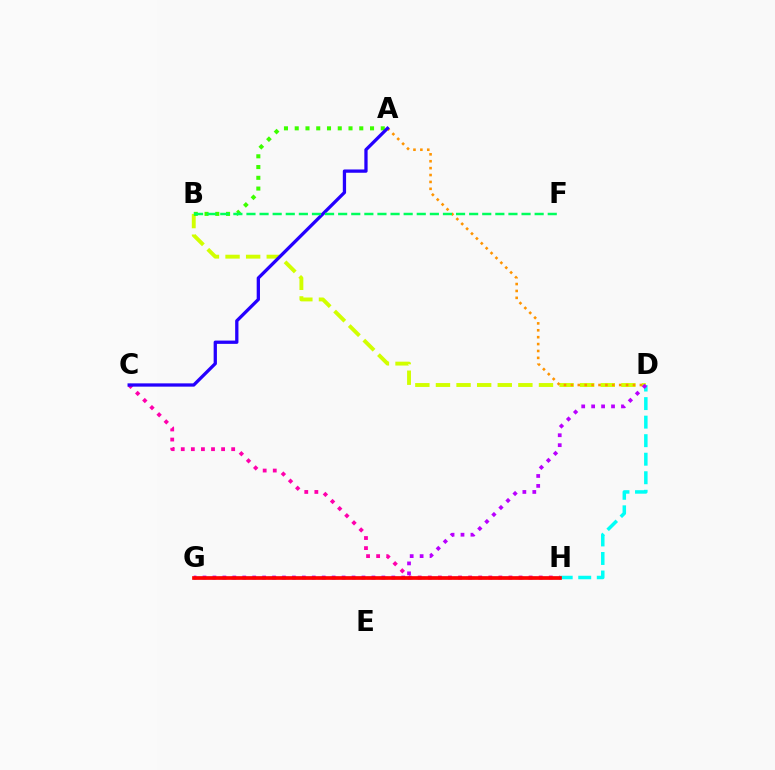{('C', 'H'): [{'color': '#ff00ac', 'line_style': 'dotted', 'thickness': 2.74}], ('D', 'H'): [{'color': '#00fff6', 'line_style': 'dashed', 'thickness': 2.52}], ('G', 'H'): [{'color': '#0074ff', 'line_style': 'dashed', 'thickness': 1.68}, {'color': '#ff0000', 'line_style': 'solid', 'thickness': 2.65}], ('B', 'D'): [{'color': '#d1ff00', 'line_style': 'dashed', 'thickness': 2.8}], ('A', 'D'): [{'color': '#ff9400', 'line_style': 'dotted', 'thickness': 1.87}], ('A', 'B'): [{'color': '#3dff00', 'line_style': 'dotted', 'thickness': 2.92}], ('D', 'G'): [{'color': '#b900ff', 'line_style': 'dotted', 'thickness': 2.7}], ('A', 'C'): [{'color': '#2500ff', 'line_style': 'solid', 'thickness': 2.36}], ('B', 'F'): [{'color': '#00ff5c', 'line_style': 'dashed', 'thickness': 1.78}]}